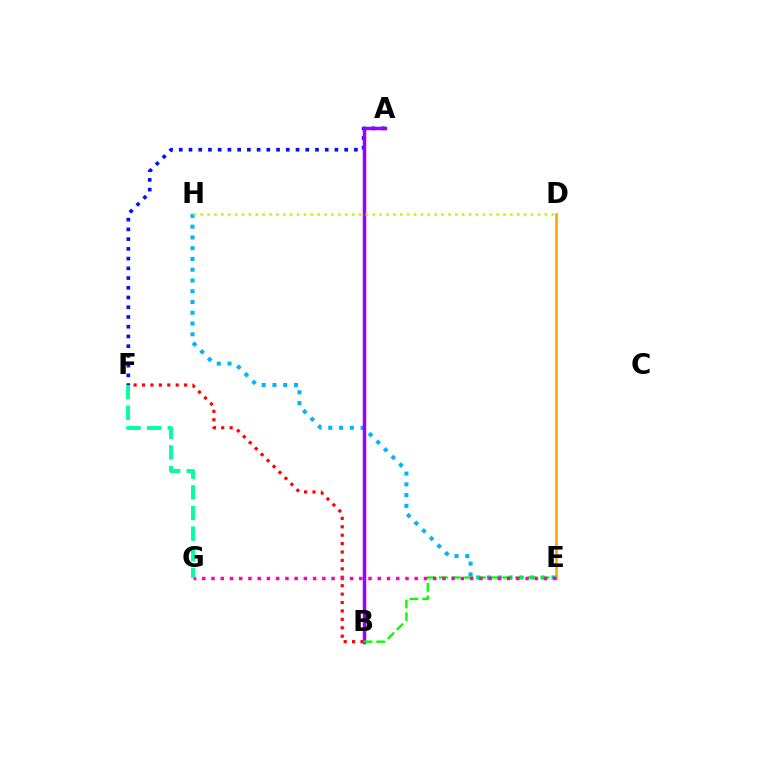{('A', 'F'): [{'color': '#0010ff', 'line_style': 'dotted', 'thickness': 2.64}], ('D', 'E'): [{'color': '#ffa500', 'line_style': 'solid', 'thickness': 1.9}], ('E', 'H'): [{'color': '#00b5ff', 'line_style': 'dotted', 'thickness': 2.92}], ('B', 'F'): [{'color': '#ff0000', 'line_style': 'dotted', 'thickness': 2.29}], ('A', 'B'): [{'color': '#9b00ff', 'line_style': 'solid', 'thickness': 2.52}], ('B', 'E'): [{'color': '#08ff00', 'line_style': 'dashed', 'thickness': 1.72}], ('E', 'G'): [{'color': '#ff00bd', 'line_style': 'dotted', 'thickness': 2.51}], ('F', 'G'): [{'color': '#00ff9d', 'line_style': 'dashed', 'thickness': 2.8}], ('D', 'H'): [{'color': '#b3ff00', 'line_style': 'dotted', 'thickness': 1.87}]}